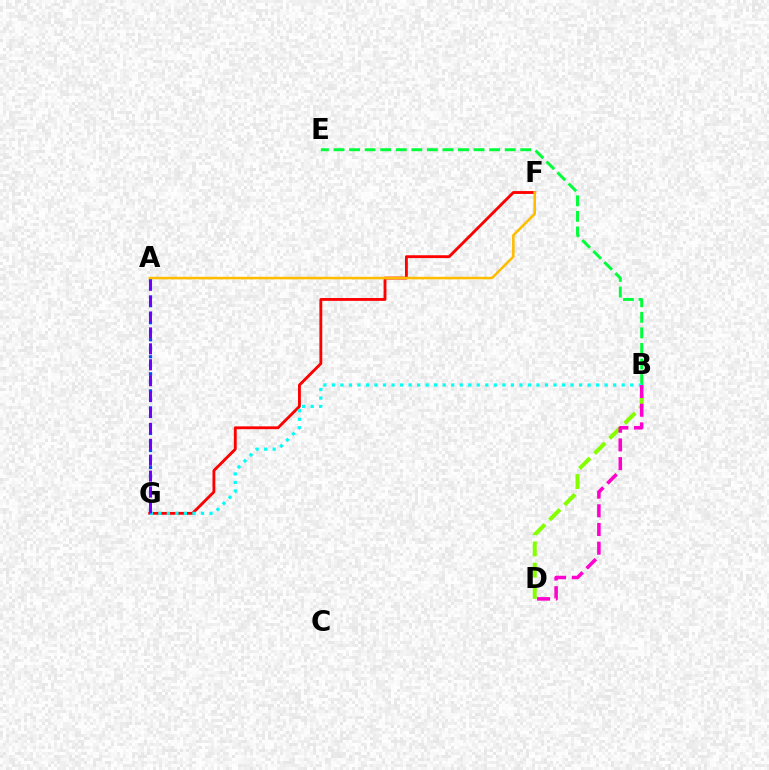{('B', 'E'): [{'color': '#00ff39', 'line_style': 'dashed', 'thickness': 2.11}], ('A', 'G'): [{'color': '#004bff', 'line_style': 'dotted', 'thickness': 2.31}, {'color': '#7200ff', 'line_style': 'dashed', 'thickness': 2.16}], ('F', 'G'): [{'color': '#ff0000', 'line_style': 'solid', 'thickness': 2.05}], ('B', 'G'): [{'color': '#00fff6', 'line_style': 'dotted', 'thickness': 2.32}], ('A', 'F'): [{'color': '#ffbd00', 'line_style': 'solid', 'thickness': 1.84}], ('B', 'D'): [{'color': '#84ff00', 'line_style': 'dashed', 'thickness': 2.89}, {'color': '#ff00cf', 'line_style': 'dashed', 'thickness': 2.54}]}